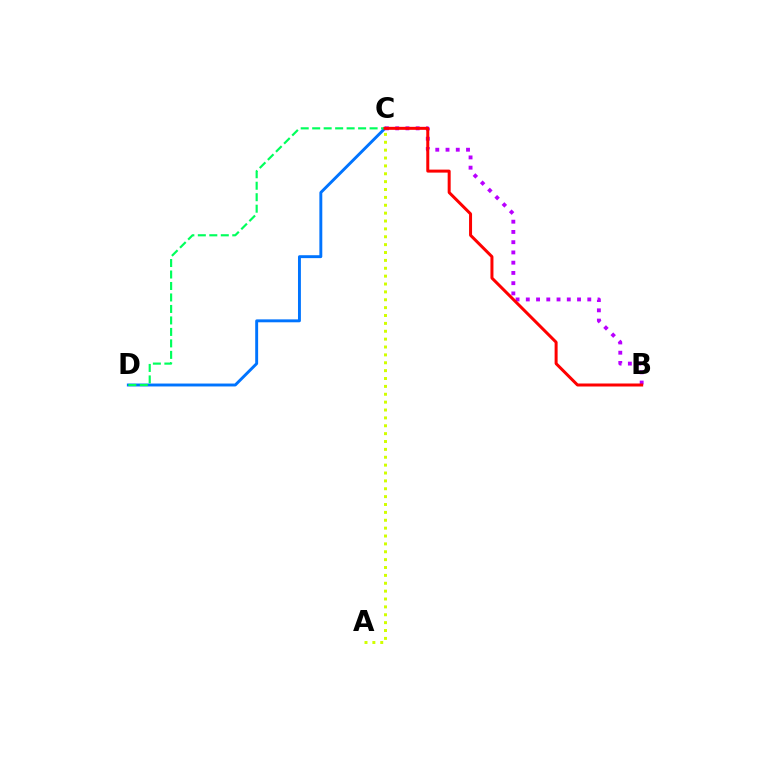{('C', 'D'): [{'color': '#0074ff', 'line_style': 'solid', 'thickness': 2.1}, {'color': '#00ff5c', 'line_style': 'dashed', 'thickness': 1.56}], ('B', 'C'): [{'color': '#b900ff', 'line_style': 'dotted', 'thickness': 2.78}, {'color': '#ff0000', 'line_style': 'solid', 'thickness': 2.16}], ('A', 'C'): [{'color': '#d1ff00', 'line_style': 'dotted', 'thickness': 2.14}]}